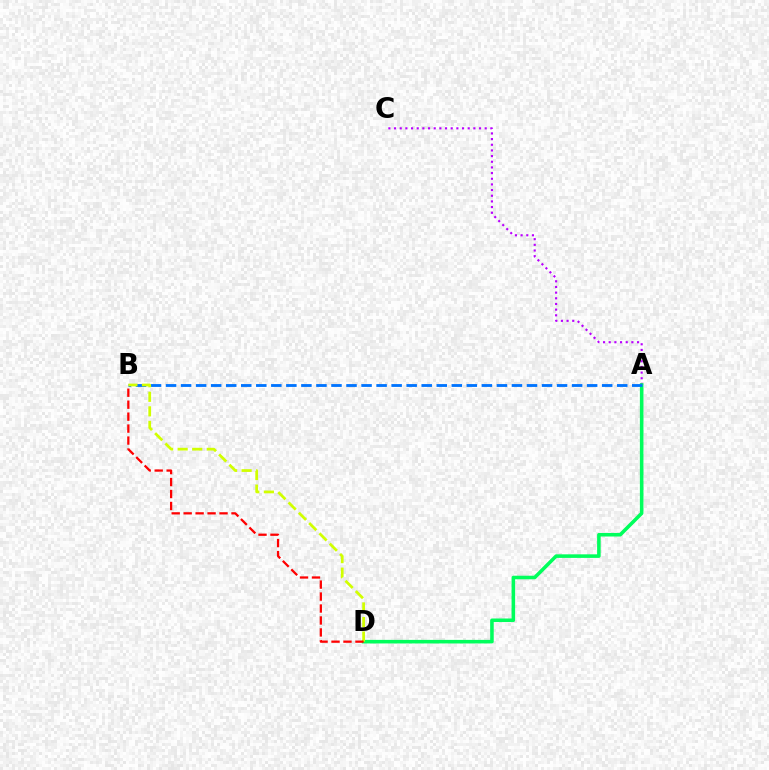{('A', 'C'): [{'color': '#b900ff', 'line_style': 'dotted', 'thickness': 1.54}], ('A', 'D'): [{'color': '#00ff5c', 'line_style': 'solid', 'thickness': 2.57}], ('A', 'B'): [{'color': '#0074ff', 'line_style': 'dashed', 'thickness': 2.04}], ('B', 'D'): [{'color': '#d1ff00', 'line_style': 'dashed', 'thickness': 1.98}, {'color': '#ff0000', 'line_style': 'dashed', 'thickness': 1.62}]}